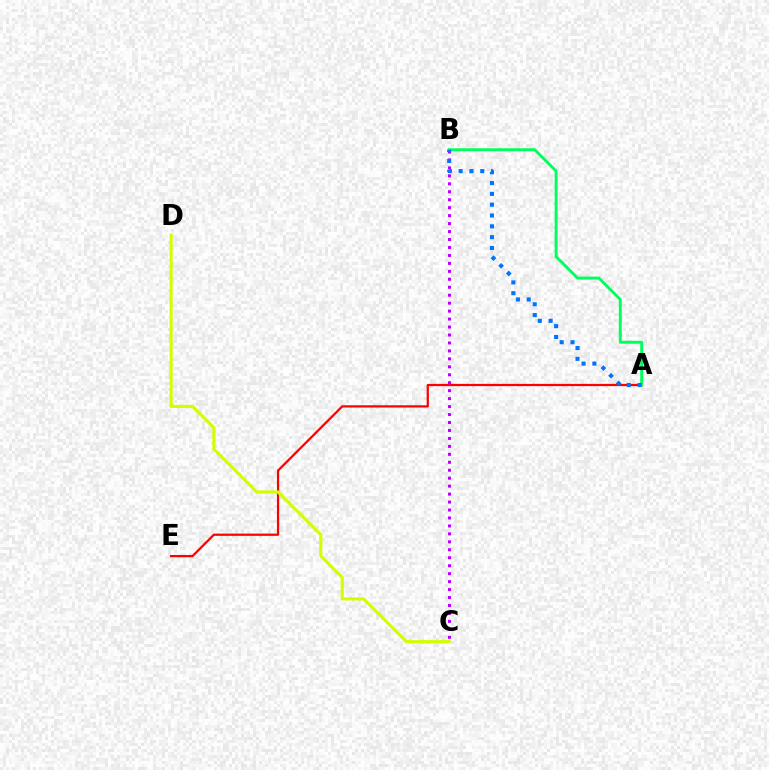{('A', 'E'): [{'color': '#ff0000', 'line_style': 'solid', 'thickness': 1.61}], ('C', 'D'): [{'color': '#d1ff00', 'line_style': 'solid', 'thickness': 2.25}], ('B', 'C'): [{'color': '#b900ff', 'line_style': 'dotted', 'thickness': 2.16}], ('A', 'B'): [{'color': '#00ff5c', 'line_style': 'solid', 'thickness': 2.1}, {'color': '#0074ff', 'line_style': 'dotted', 'thickness': 2.94}]}